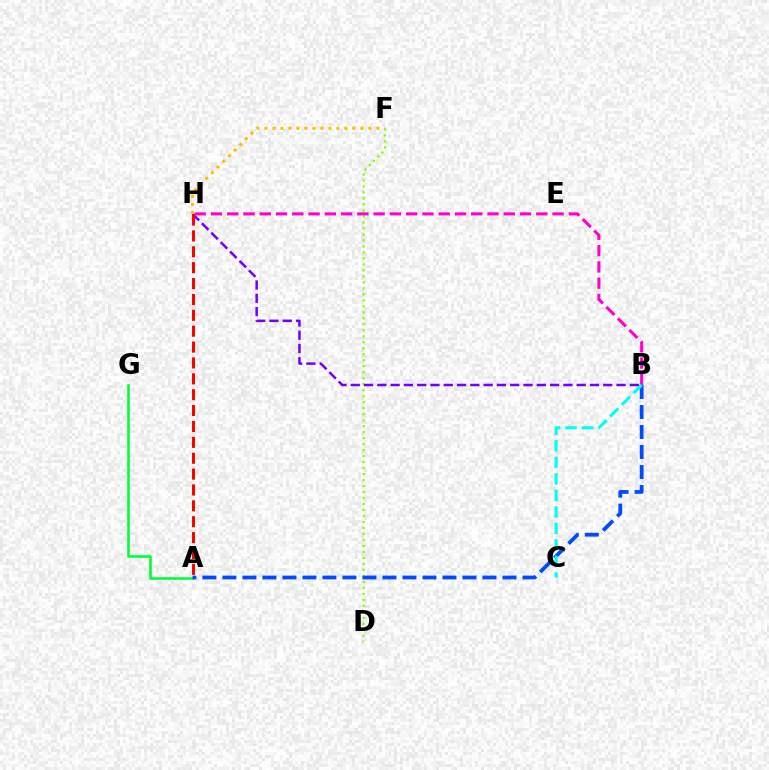{('D', 'F'): [{'color': '#84ff00', 'line_style': 'dotted', 'thickness': 1.63}], ('B', 'H'): [{'color': '#7200ff', 'line_style': 'dashed', 'thickness': 1.81}, {'color': '#ff00cf', 'line_style': 'dashed', 'thickness': 2.21}], ('A', 'G'): [{'color': '#00ff39', 'line_style': 'solid', 'thickness': 1.86}], ('A', 'B'): [{'color': '#004bff', 'line_style': 'dashed', 'thickness': 2.72}], ('F', 'H'): [{'color': '#ffbd00', 'line_style': 'dotted', 'thickness': 2.17}], ('A', 'H'): [{'color': '#ff0000', 'line_style': 'dashed', 'thickness': 2.16}], ('B', 'C'): [{'color': '#00fff6', 'line_style': 'dashed', 'thickness': 2.24}]}